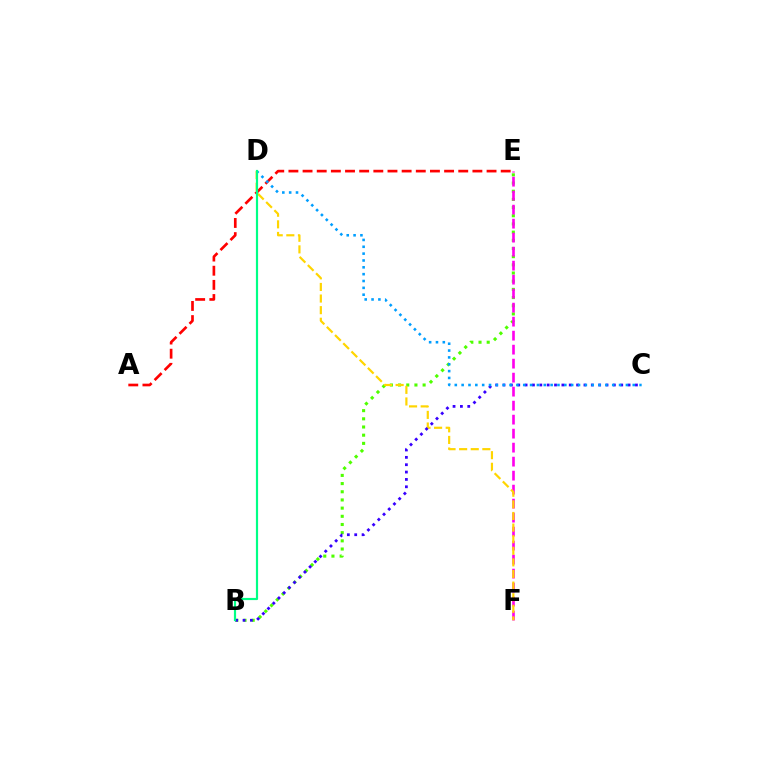{('B', 'E'): [{'color': '#4fff00', 'line_style': 'dotted', 'thickness': 2.22}], ('A', 'E'): [{'color': '#ff0000', 'line_style': 'dashed', 'thickness': 1.92}], ('E', 'F'): [{'color': '#ff00ed', 'line_style': 'dashed', 'thickness': 1.9}], ('D', 'F'): [{'color': '#ffd500', 'line_style': 'dashed', 'thickness': 1.58}], ('B', 'C'): [{'color': '#3700ff', 'line_style': 'dotted', 'thickness': 2.0}], ('C', 'D'): [{'color': '#009eff', 'line_style': 'dotted', 'thickness': 1.86}], ('B', 'D'): [{'color': '#00ff86', 'line_style': 'solid', 'thickness': 1.58}]}